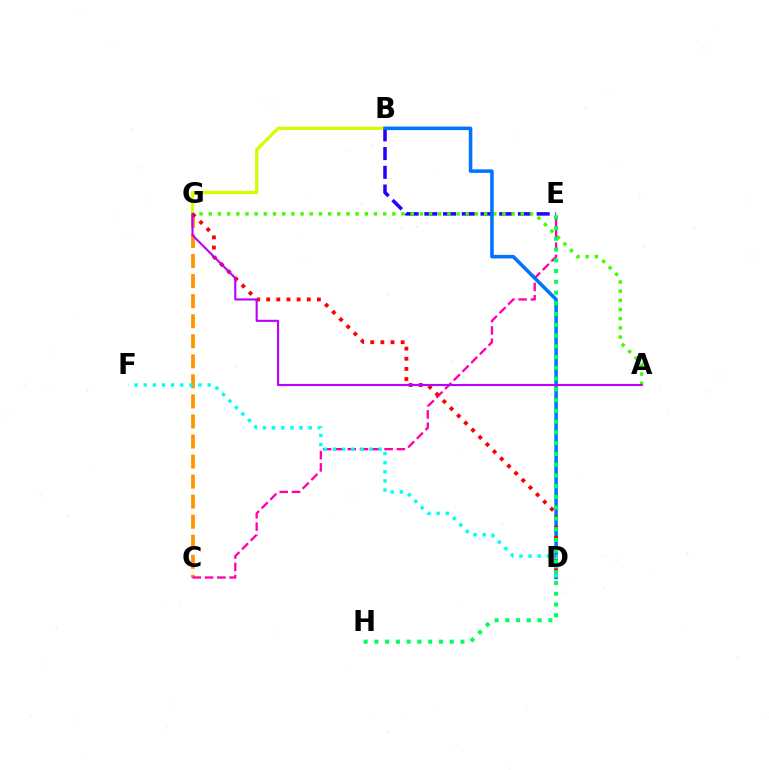{('B', 'E'): [{'color': '#2500ff', 'line_style': 'dashed', 'thickness': 2.54}], ('A', 'G'): [{'color': '#3dff00', 'line_style': 'dotted', 'thickness': 2.49}, {'color': '#b900ff', 'line_style': 'solid', 'thickness': 1.52}], ('C', 'G'): [{'color': '#ff9400', 'line_style': 'dashed', 'thickness': 2.72}], ('B', 'G'): [{'color': '#d1ff00', 'line_style': 'solid', 'thickness': 2.33}], ('C', 'E'): [{'color': '#ff00ac', 'line_style': 'dashed', 'thickness': 1.67}], ('B', 'D'): [{'color': '#0074ff', 'line_style': 'solid', 'thickness': 2.54}], ('D', 'G'): [{'color': '#ff0000', 'line_style': 'dotted', 'thickness': 2.76}], ('D', 'F'): [{'color': '#00fff6', 'line_style': 'dotted', 'thickness': 2.48}], ('E', 'H'): [{'color': '#00ff5c', 'line_style': 'dotted', 'thickness': 2.92}]}